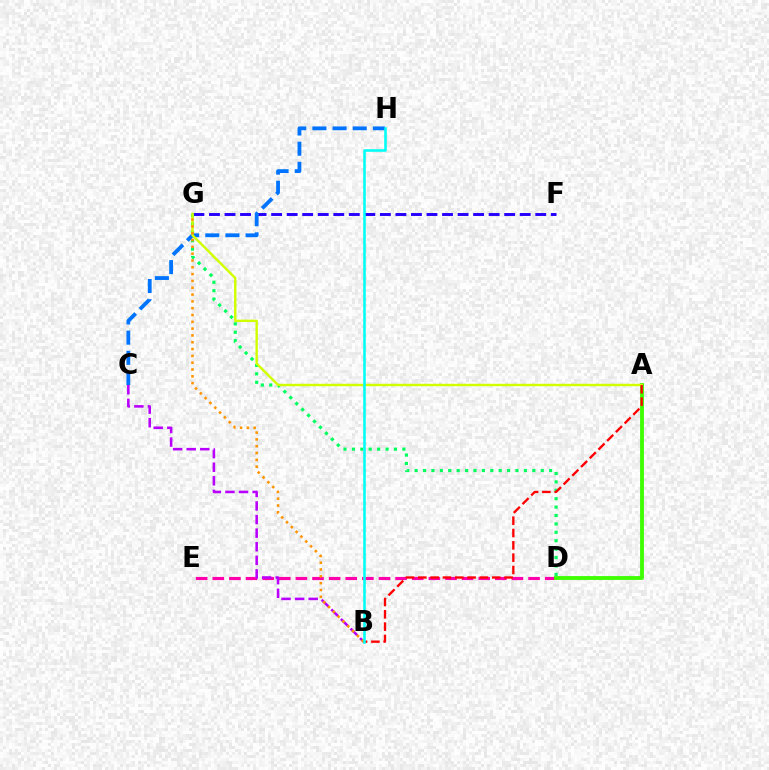{('F', 'G'): [{'color': '#2500ff', 'line_style': 'dashed', 'thickness': 2.11}], ('D', 'E'): [{'color': '#ff00ac', 'line_style': 'dashed', 'thickness': 2.26}], ('D', 'G'): [{'color': '#00ff5c', 'line_style': 'dotted', 'thickness': 2.28}], ('A', 'D'): [{'color': '#3dff00', 'line_style': 'solid', 'thickness': 2.76}], ('C', 'H'): [{'color': '#0074ff', 'line_style': 'dashed', 'thickness': 2.74}], ('A', 'G'): [{'color': '#d1ff00', 'line_style': 'solid', 'thickness': 1.74}], ('B', 'C'): [{'color': '#b900ff', 'line_style': 'dashed', 'thickness': 1.85}], ('A', 'B'): [{'color': '#ff0000', 'line_style': 'dashed', 'thickness': 1.67}], ('B', 'G'): [{'color': '#ff9400', 'line_style': 'dotted', 'thickness': 1.85}], ('B', 'H'): [{'color': '#00fff6', 'line_style': 'solid', 'thickness': 1.86}]}